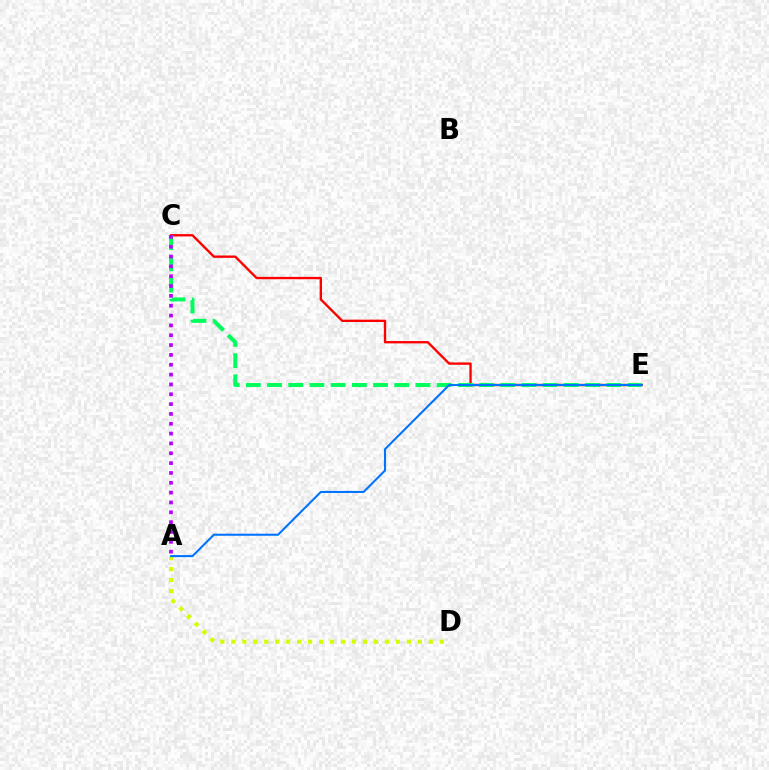{('C', 'E'): [{'color': '#ff0000', 'line_style': 'solid', 'thickness': 1.69}, {'color': '#00ff5c', 'line_style': 'dashed', 'thickness': 2.88}], ('A', 'D'): [{'color': '#d1ff00', 'line_style': 'dotted', 'thickness': 2.98}], ('A', 'E'): [{'color': '#0074ff', 'line_style': 'solid', 'thickness': 1.5}], ('A', 'C'): [{'color': '#b900ff', 'line_style': 'dotted', 'thickness': 2.67}]}